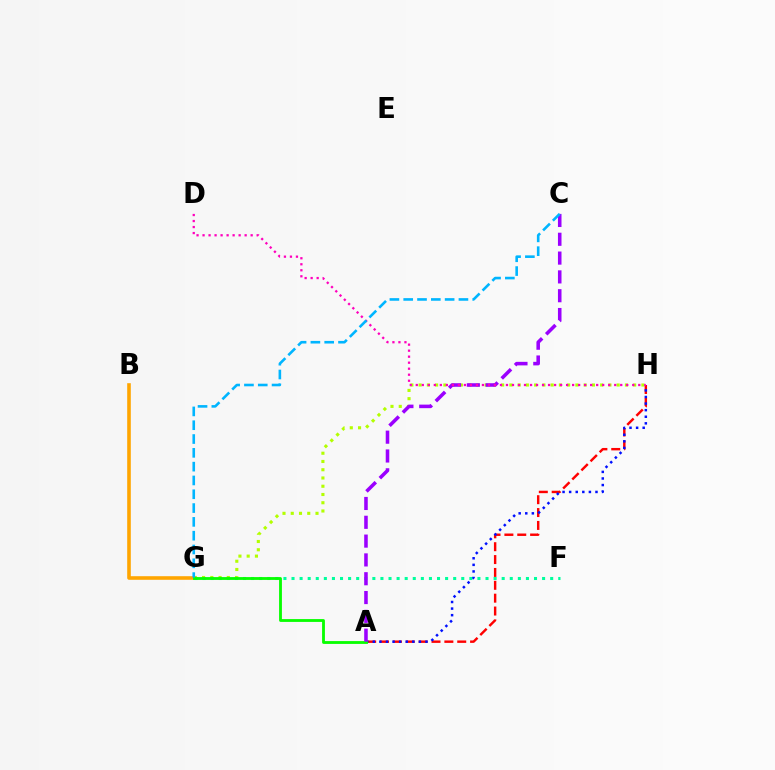{('A', 'H'): [{'color': '#ff0000', 'line_style': 'dashed', 'thickness': 1.75}, {'color': '#0010ff', 'line_style': 'dotted', 'thickness': 1.79}], ('G', 'H'): [{'color': '#b3ff00', 'line_style': 'dotted', 'thickness': 2.24}], ('B', 'G'): [{'color': '#ffa500', 'line_style': 'solid', 'thickness': 2.6}], ('F', 'G'): [{'color': '#00ff9d', 'line_style': 'dotted', 'thickness': 2.2}], ('A', 'G'): [{'color': '#08ff00', 'line_style': 'solid', 'thickness': 2.03}], ('A', 'C'): [{'color': '#9b00ff', 'line_style': 'dashed', 'thickness': 2.56}], ('D', 'H'): [{'color': '#ff00bd', 'line_style': 'dotted', 'thickness': 1.63}], ('C', 'G'): [{'color': '#00b5ff', 'line_style': 'dashed', 'thickness': 1.88}]}